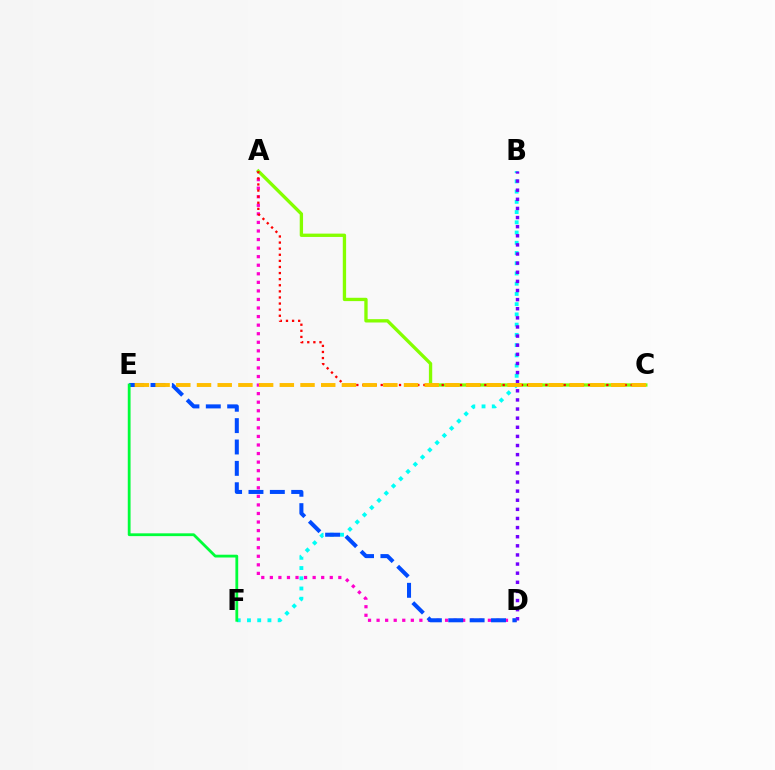{('B', 'F'): [{'color': '#00fff6', 'line_style': 'dotted', 'thickness': 2.78}], ('B', 'D'): [{'color': '#7200ff', 'line_style': 'dotted', 'thickness': 2.48}], ('A', 'D'): [{'color': '#ff00cf', 'line_style': 'dotted', 'thickness': 2.33}], ('A', 'C'): [{'color': '#84ff00', 'line_style': 'solid', 'thickness': 2.39}, {'color': '#ff0000', 'line_style': 'dotted', 'thickness': 1.66}], ('D', 'E'): [{'color': '#004bff', 'line_style': 'dashed', 'thickness': 2.9}], ('C', 'E'): [{'color': '#ffbd00', 'line_style': 'dashed', 'thickness': 2.81}], ('E', 'F'): [{'color': '#00ff39', 'line_style': 'solid', 'thickness': 2.01}]}